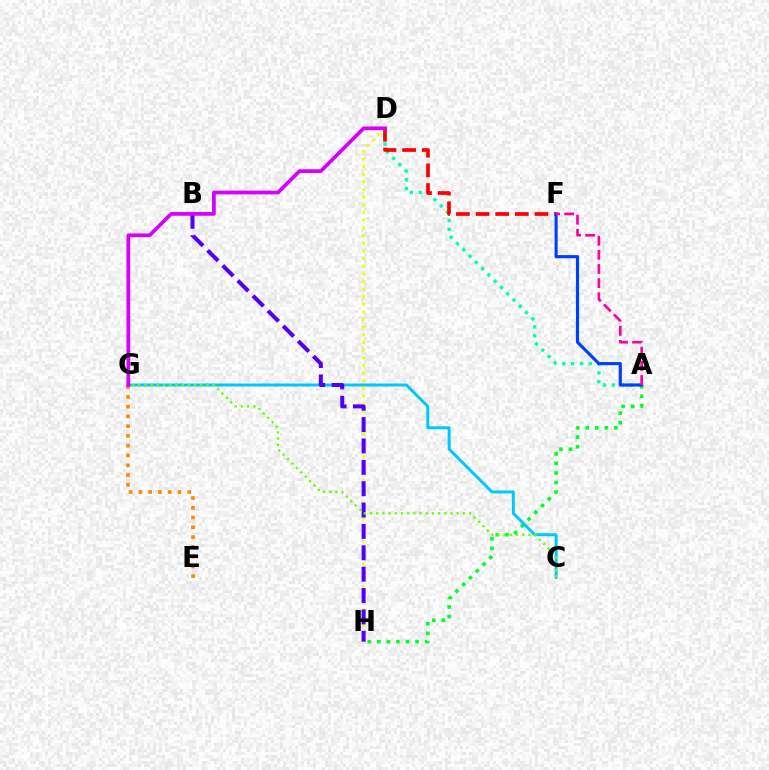{('A', 'H'): [{'color': '#00ff27', 'line_style': 'dotted', 'thickness': 2.59}], ('C', 'G'): [{'color': '#00c7ff', 'line_style': 'solid', 'thickness': 2.13}, {'color': '#66ff00', 'line_style': 'dotted', 'thickness': 1.68}], ('D', 'H'): [{'color': '#eeff00', 'line_style': 'dotted', 'thickness': 2.08}], ('A', 'D'): [{'color': '#00ffaf', 'line_style': 'dotted', 'thickness': 2.41}], ('D', 'F'): [{'color': '#ff0000', 'line_style': 'dashed', 'thickness': 2.67}], ('E', 'G'): [{'color': '#ff8800', 'line_style': 'dotted', 'thickness': 2.65}], ('B', 'H'): [{'color': '#4f00ff', 'line_style': 'dashed', 'thickness': 2.9}], ('D', 'G'): [{'color': '#d600ff', 'line_style': 'solid', 'thickness': 2.69}], ('A', 'F'): [{'color': '#003fff', 'line_style': 'solid', 'thickness': 2.27}, {'color': '#ff00a0', 'line_style': 'dashed', 'thickness': 1.92}]}